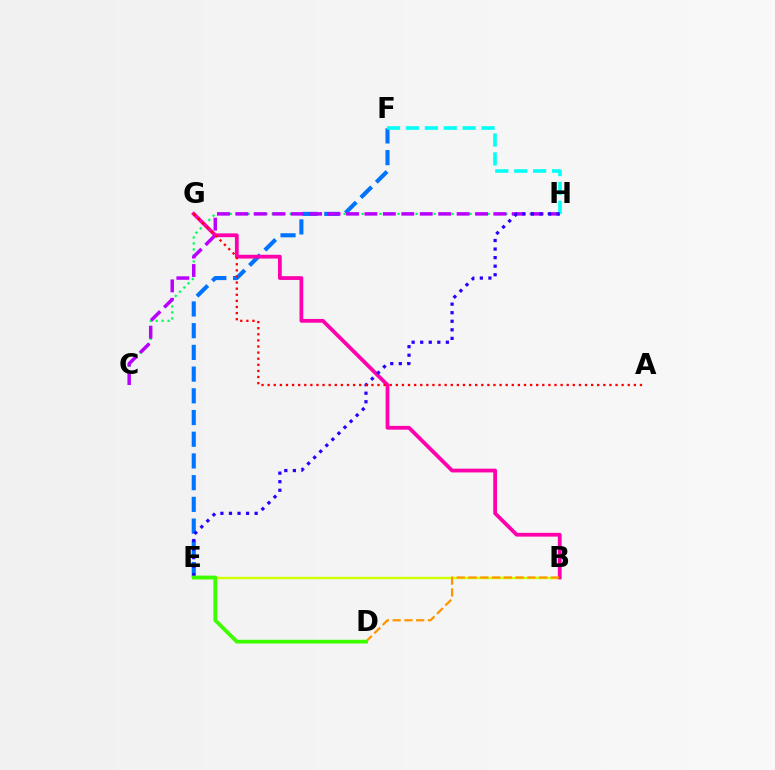{('B', 'E'): [{'color': '#d1ff00', 'line_style': 'solid', 'thickness': 1.74}], ('C', 'H'): [{'color': '#00ff5c', 'line_style': 'dotted', 'thickness': 1.63}, {'color': '#b900ff', 'line_style': 'dashed', 'thickness': 2.5}], ('E', 'F'): [{'color': '#0074ff', 'line_style': 'dashed', 'thickness': 2.95}], ('B', 'G'): [{'color': '#ff00ac', 'line_style': 'solid', 'thickness': 2.72}], ('B', 'D'): [{'color': '#ff9400', 'line_style': 'dashed', 'thickness': 1.6}], ('F', 'H'): [{'color': '#00fff6', 'line_style': 'dashed', 'thickness': 2.57}], ('E', 'H'): [{'color': '#2500ff', 'line_style': 'dotted', 'thickness': 2.32}], ('A', 'G'): [{'color': '#ff0000', 'line_style': 'dotted', 'thickness': 1.66}], ('D', 'E'): [{'color': '#3dff00', 'line_style': 'solid', 'thickness': 2.72}]}